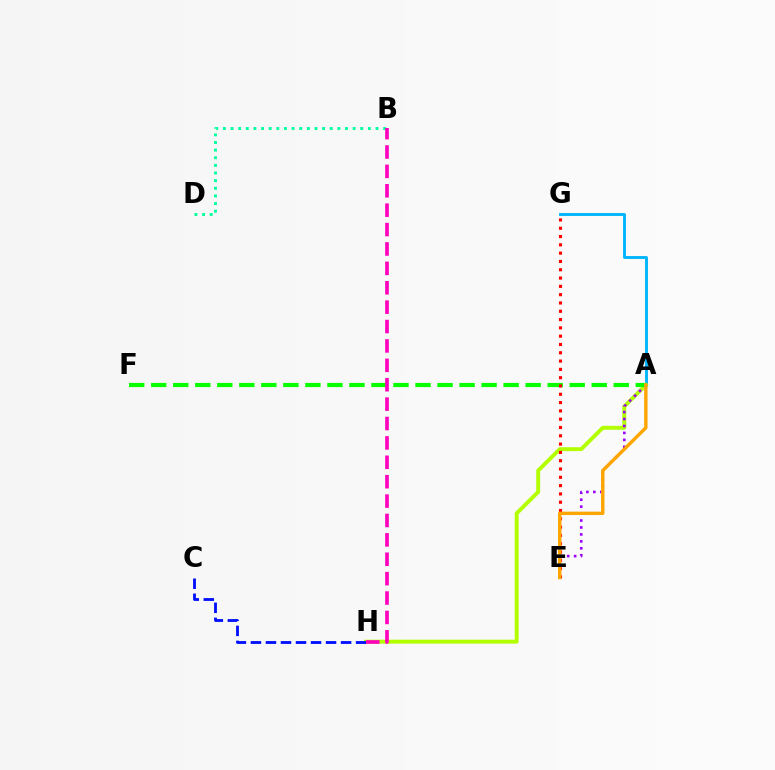{('A', 'G'): [{'color': '#00b5ff', 'line_style': 'solid', 'thickness': 2.08}], ('A', 'H'): [{'color': '#b3ff00', 'line_style': 'solid', 'thickness': 2.82}], ('A', 'E'): [{'color': '#9b00ff', 'line_style': 'dotted', 'thickness': 1.89}, {'color': '#ffa500', 'line_style': 'solid', 'thickness': 2.44}], ('A', 'F'): [{'color': '#08ff00', 'line_style': 'dashed', 'thickness': 2.99}], ('E', 'G'): [{'color': '#ff0000', 'line_style': 'dotted', 'thickness': 2.26}], ('B', 'D'): [{'color': '#00ff9d', 'line_style': 'dotted', 'thickness': 2.07}], ('C', 'H'): [{'color': '#0010ff', 'line_style': 'dashed', 'thickness': 2.04}], ('B', 'H'): [{'color': '#ff00bd', 'line_style': 'dashed', 'thickness': 2.63}]}